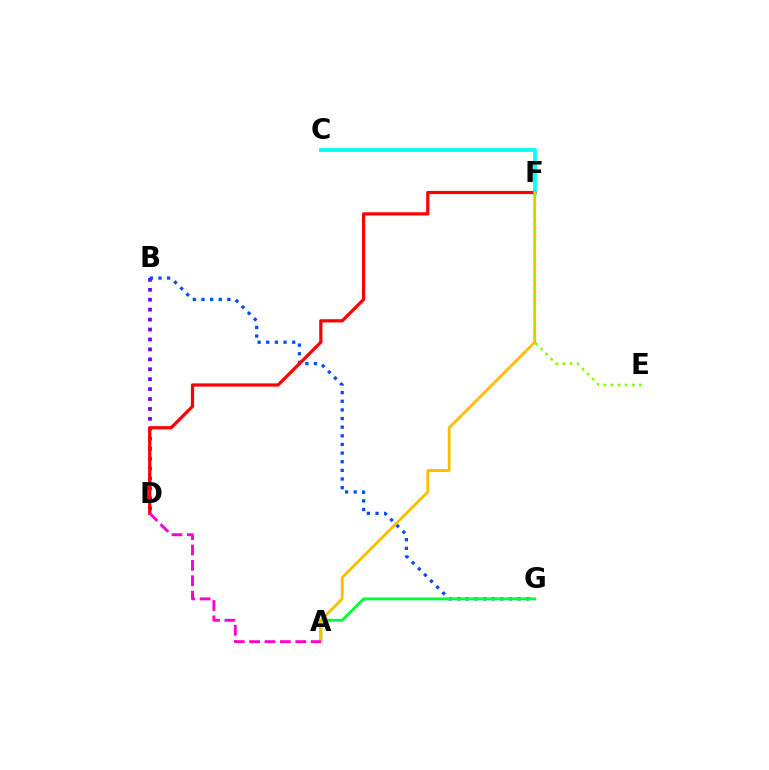{('B', 'D'): [{'color': '#7200ff', 'line_style': 'dotted', 'thickness': 2.7}], ('B', 'G'): [{'color': '#004bff', 'line_style': 'dotted', 'thickness': 2.35}], ('C', 'F'): [{'color': '#00fff6', 'line_style': 'solid', 'thickness': 2.72}], ('A', 'G'): [{'color': '#00ff39', 'line_style': 'solid', 'thickness': 2.09}], ('D', 'F'): [{'color': '#ff0000', 'line_style': 'solid', 'thickness': 2.32}], ('A', 'F'): [{'color': '#ffbd00', 'line_style': 'solid', 'thickness': 2.04}], ('A', 'D'): [{'color': '#ff00cf', 'line_style': 'dashed', 'thickness': 2.09}], ('E', 'F'): [{'color': '#84ff00', 'line_style': 'dotted', 'thickness': 1.93}]}